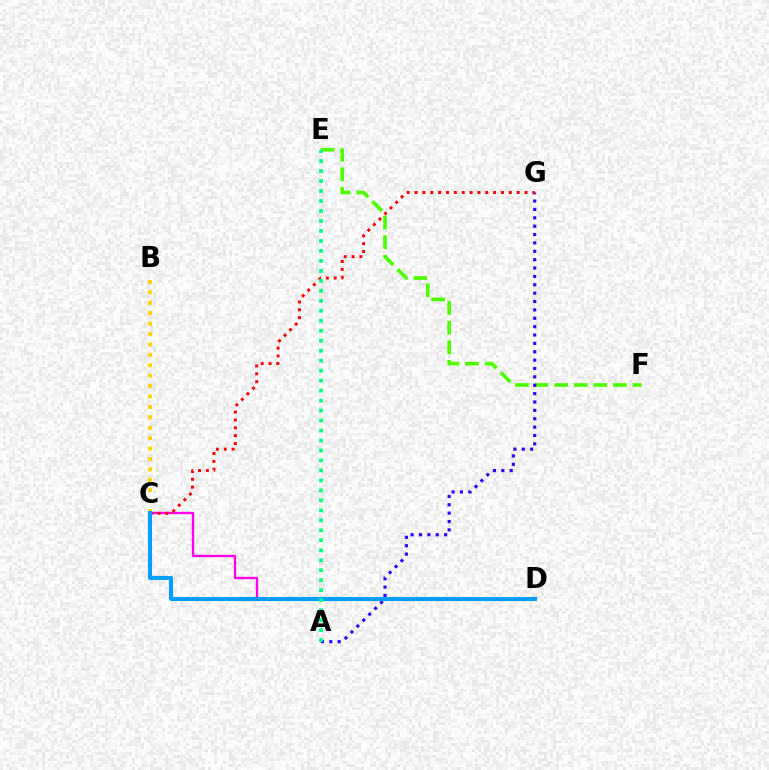{('E', 'F'): [{'color': '#4fff00', 'line_style': 'dashed', 'thickness': 2.66}], ('C', 'D'): [{'color': '#ff00ed', 'line_style': 'solid', 'thickness': 1.68}, {'color': '#009eff', 'line_style': 'solid', 'thickness': 2.94}], ('A', 'G'): [{'color': '#3700ff', 'line_style': 'dotted', 'thickness': 2.27}], ('B', 'C'): [{'color': '#ffd500', 'line_style': 'dotted', 'thickness': 2.83}], ('C', 'G'): [{'color': '#ff0000', 'line_style': 'dotted', 'thickness': 2.13}], ('A', 'E'): [{'color': '#00ff86', 'line_style': 'dotted', 'thickness': 2.71}]}